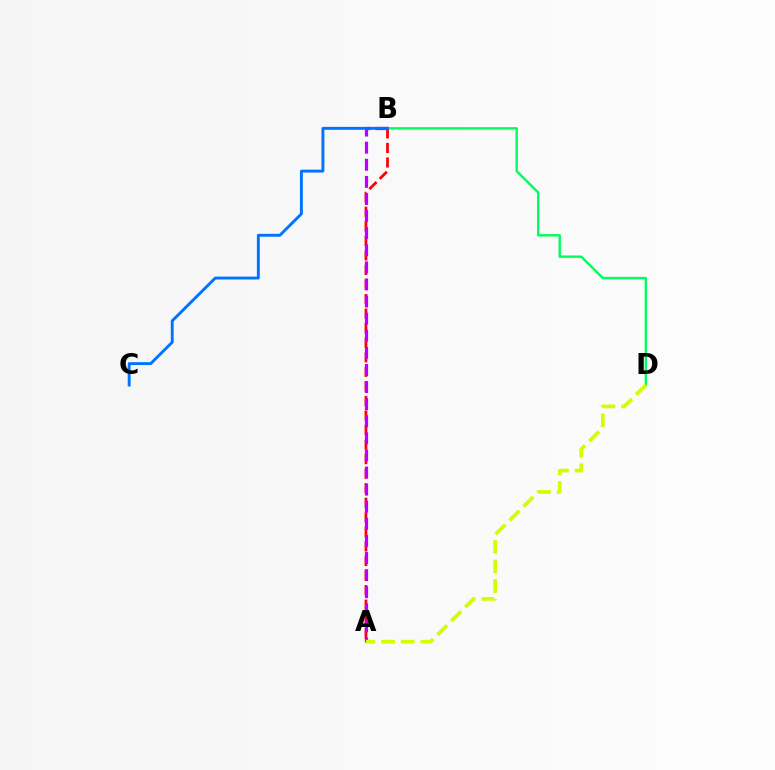{('B', 'D'): [{'color': '#00ff5c', 'line_style': 'solid', 'thickness': 1.74}], ('A', 'B'): [{'color': '#ff0000', 'line_style': 'dashed', 'thickness': 1.98}, {'color': '#b900ff', 'line_style': 'dashed', 'thickness': 2.32}], ('B', 'C'): [{'color': '#0074ff', 'line_style': 'solid', 'thickness': 2.09}], ('A', 'D'): [{'color': '#d1ff00', 'line_style': 'dashed', 'thickness': 2.67}]}